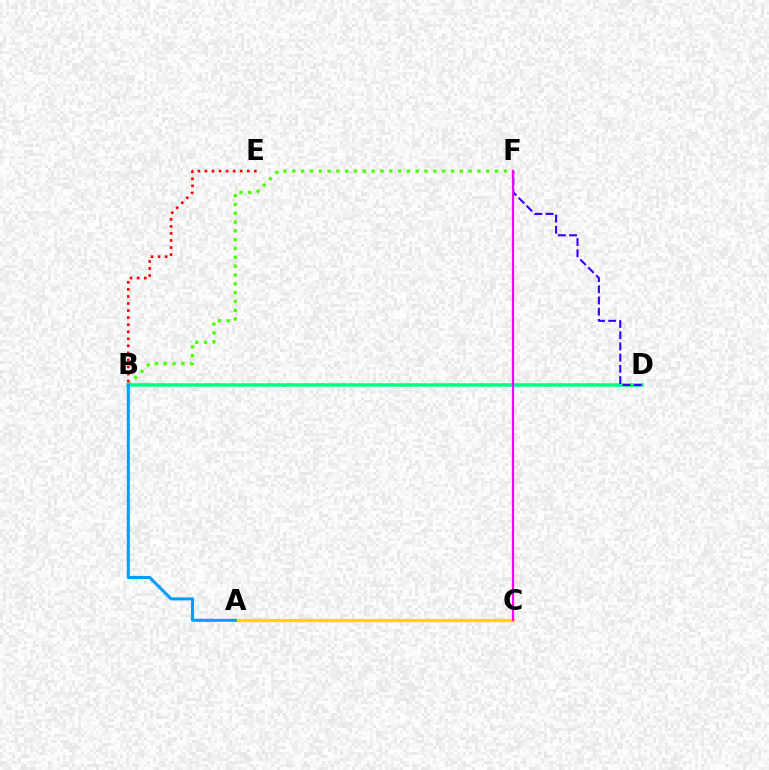{('B', 'F'): [{'color': '#4fff00', 'line_style': 'dotted', 'thickness': 2.4}], ('B', 'D'): [{'color': '#00ff86', 'line_style': 'solid', 'thickness': 2.56}], ('A', 'C'): [{'color': '#ffd500', 'line_style': 'solid', 'thickness': 2.4}], ('B', 'E'): [{'color': '#ff0000', 'line_style': 'dotted', 'thickness': 1.92}], ('A', 'B'): [{'color': '#009eff', 'line_style': 'solid', 'thickness': 2.2}], ('D', 'F'): [{'color': '#3700ff', 'line_style': 'dashed', 'thickness': 1.52}], ('C', 'F'): [{'color': '#ff00ed', 'line_style': 'solid', 'thickness': 1.6}]}